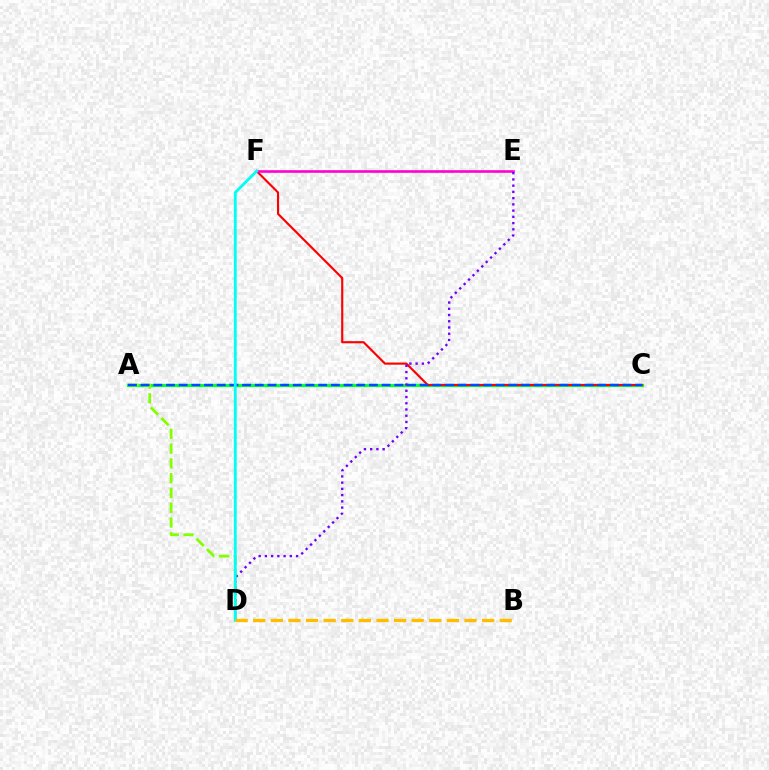{('A', 'C'): [{'color': '#00ff39', 'line_style': 'solid', 'thickness': 2.31}, {'color': '#004bff', 'line_style': 'dashed', 'thickness': 1.72}], ('C', 'F'): [{'color': '#ff0000', 'line_style': 'solid', 'thickness': 1.54}], ('A', 'D'): [{'color': '#84ff00', 'line_style': 'dashed', 'thickness': 2.01}], ('E', 'F'): [{'color': '#ff00cf', 'line_style': 'solid', 'thickness': 1.89}], ('D', 'E'): [{'color': '#7200ff', 'line_style': 'dotted', 'thickness': 1.69}], ('D', 'F'): [{'color': '#00fff6', 'line_style': 'solid', 'thickness': 2.05}], ('B', 'D'): [{'color': '#ffbd00', 'line_style': 'dashed', 'thickness': 2.39}]}